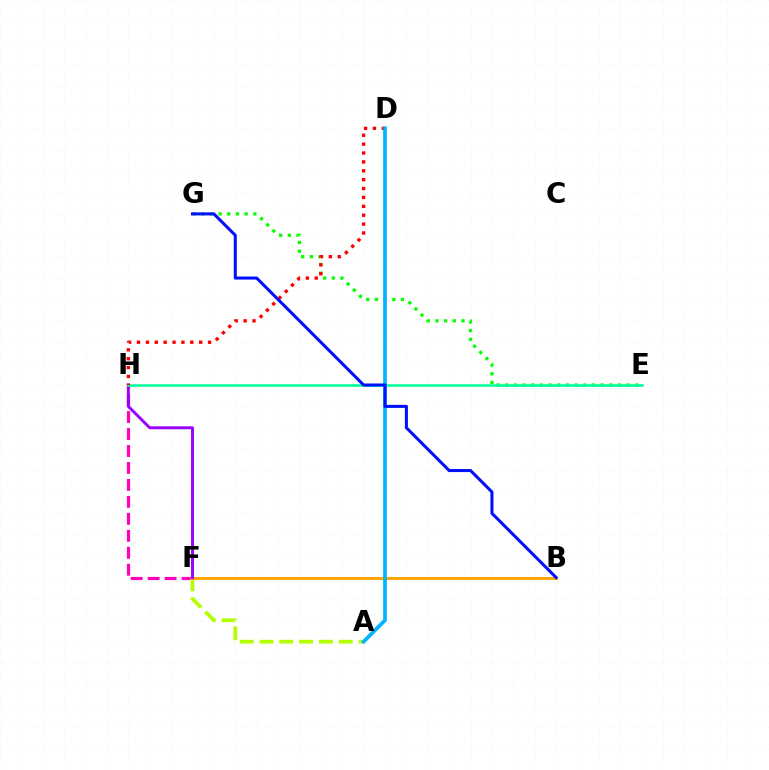{('E', 'G'): [{'color': '#08ff00', 'line_style': 'dotted', 'thickness': 2.36}], ('F', 'H'): [{'color': '#ff00bd', 'line_style': 'dashed', 'thickness': 2.3}, {'color': '#9b00ff', 'line_style': 'solid', 'thickness': 2.12}], ('A', 'F'): [{'color': '#b3ff00', 'line_style': 'dashed', 'thickness': 2.69}], ('B', 'F'): [{'color': '#ffa500', 'line_style': 'solid', 'thickness': 2.1}], ('E', 'H'): [{'color': '#00ff9d', 'line_style': 'solid', 'thickness': 1.87}], ('D', 'H'): [{'color': '#ff0000', 'line_style': 'dotted', 'thickness': 2.41}], ('A', 'D'): [{'color': '#00b5ff', 'line_style': 'solid', 'thickness': 2.69}], ('B', 'G'): [{'color': '#0010ff', 'line_style': 'solid', 'thickness': 2.19}]}